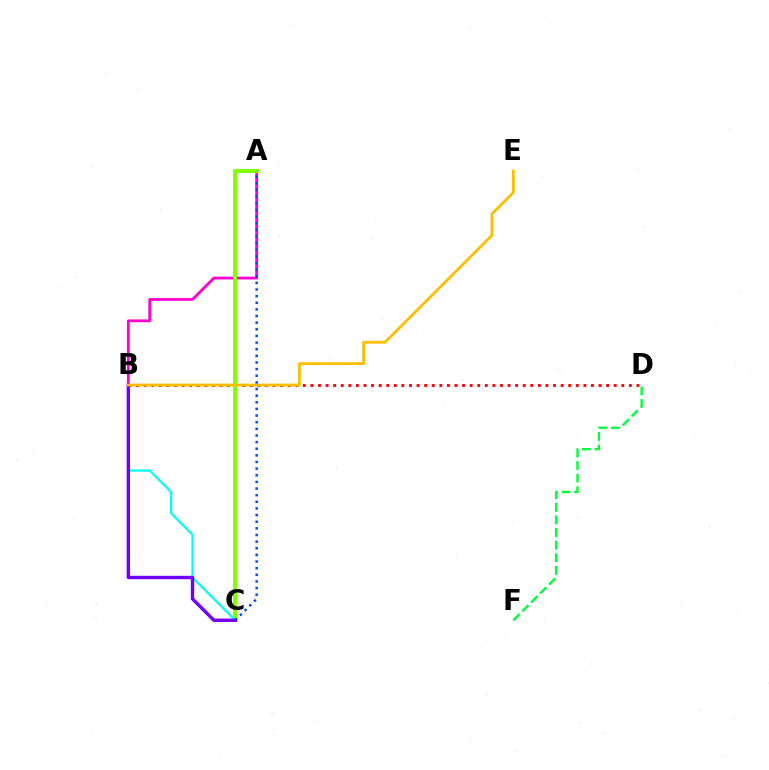{('B', 'D'): [{'color': '#ff0000', 'line_style': 'dotted', 'thickness': 2.06}], ('A', 'B'): [{'color': '#ff00cf', 'line_style': 'solid', 'thickness': 2.02}], ('A', 'C'): [{'color': '#84ff00', 'line_style': 'solid', 'thickness': 2.92}, {'color': '#004bff', 'line_style': 'dotted', 'thickness': 1.8}], ('B', 'C'): [{'color': '#00fff6', 'line_style': 'solid', 'thickness': 1.61}, {'color': '#7200ff', 'line_style': 'solid', 'thickness': 2.45}], ('D', 'F'): [{'color': '#00ff39', 'line_style': 'dashed', 'thickness': 1.72}], ('B', 'E'): [{'color': '#ffbd00', 'line_style': 'solid', 'thickness': 2.0}]}